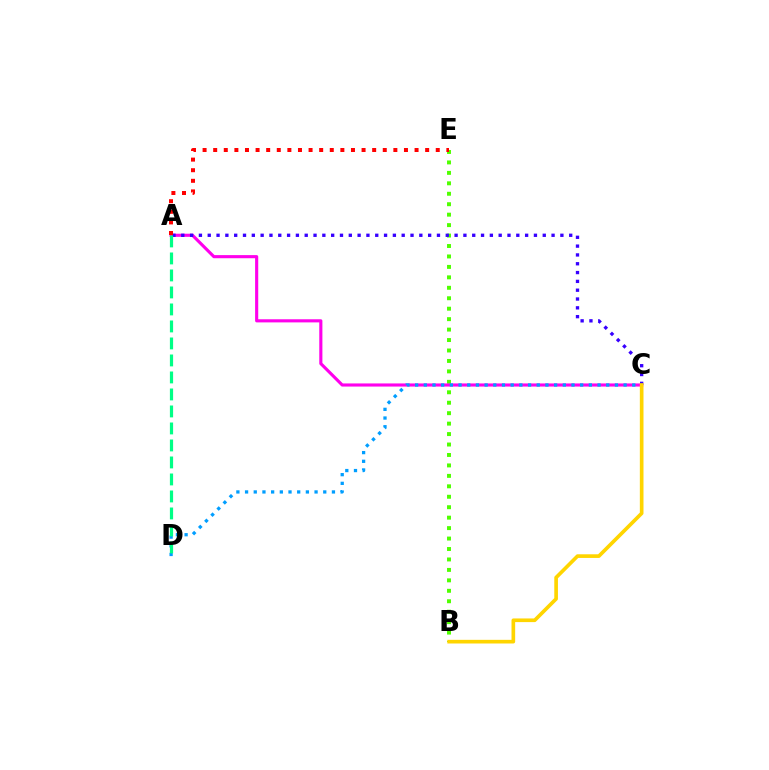{('B', 'E'): [{'color': '#4fff00', 'line_style': 'dotted', 'thickness': 2.84}], ('A', 'C'): [{'color': '#ff00ed', 'line_style': 'solid', 'thickness': 2.25}, {'color': '#3700ff', 'line_style': 'dotted', 'thickness': 2.4}], ('C', 'D'): [{'color': '#009eff', 'line_style': 'dotted', 'thickness': 2.36}], ('A', 'E'): [{'color': '#ff0000', 'line_style': 'dotted', 'thickness': 2.88}], ('B', 'C'): [{'color': '#ffd500', 'line_style': 'solid', 'thickness': 2.63}], ('A', 'D'): [{'color': '#00ff86', 'line_style': 'dashed', 'thickness': 2.31}]}